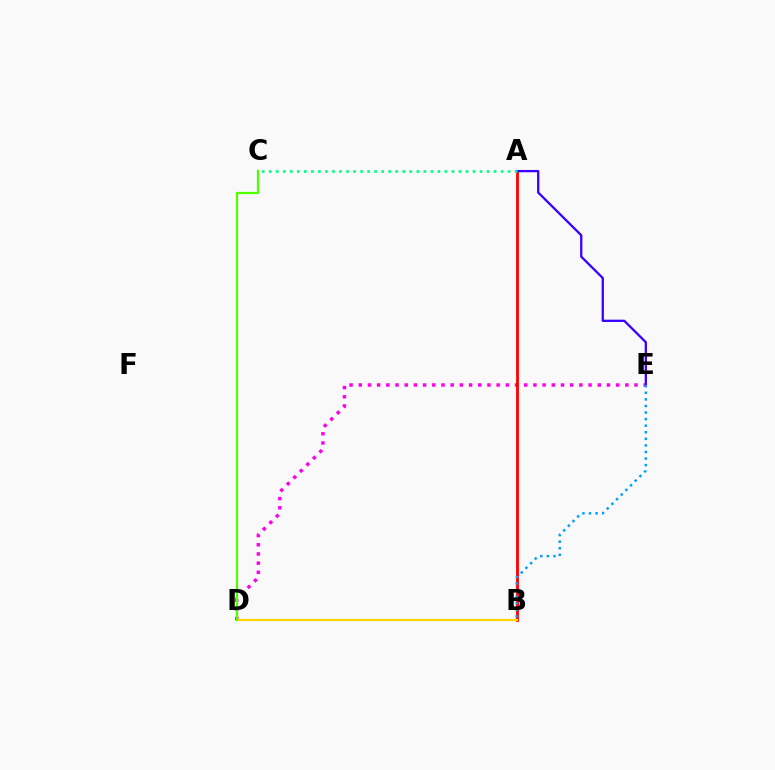{('D', 'E'): [{'color': '#ff00ed', 'line_style': 'dotted', 'thickness': 2.5}], ('A', 'B'): [{'color': '#ff0000', 'line_style': 'solid', 'thickness': 2.04}], ('B', 'D'): [{'color': '#ffd500', 'line_style': 'solid', 'thickness': 1.55}], ('A', 'E'): [{'color': '#3700ff', 'line_style': 'solid', 'thickness': 1.65}], ('B', 'E'): [{'color': '#009eff', 'line_style': 'dotted', 'thickness': 1.79}], ('C', 'D'): [{'color': '#4fff00', 'line_style': 'solid', 'thickness': 1.59}], ('A', 'C'): [{'color': '#00ff86', 'line_style': 'dotted', 'thickness': 1.91}]}